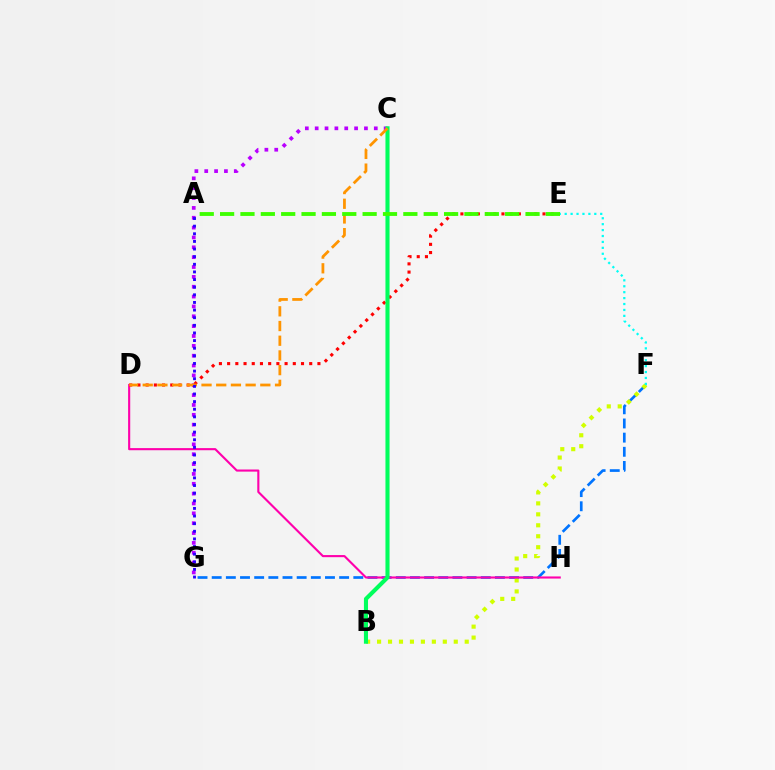{('F', 'G'): [{'color': '#0074ff', 'line_style': 'dashed', 'thickness': 1.92}], ('C', 'G'): [{'color': '#b900ff', 'line_style': 'dotted', 'thickness': 2.68}], ('B', 'F'): [{'color': '#d1ff00', 'line_style': 'dotted', 'thickness': 2.98}], ('E', 'F'): [{'color': '#00fff6', 'line_style': 'dotted', 'thickness': 1.61}], ('D', 'H'): [{'color': '#ff00ac', 'line_style': 'solid', 'thickness': 1.53}], ('D', 'E'): [{'color': '#ff0000', 'line_style': 'dotted', 'thickness': 2.23}], ('B', 'C'): [{'color': '#00ff5c', 'line_style': 'solid', 'thickness': 2.95}], ('C', 'D'): [{'color': '#ff9400', 'line_style': 'dashed', 'thickness': 2.0}], ('A', 'E'): [{'color': '#3dff00', 'line_style': 'dashed', 'thickness': 2.77}], ('A', 'G'): [{'color': '#2500ff', 'line_style': 'dotted', 'thickness': 2.07}]}